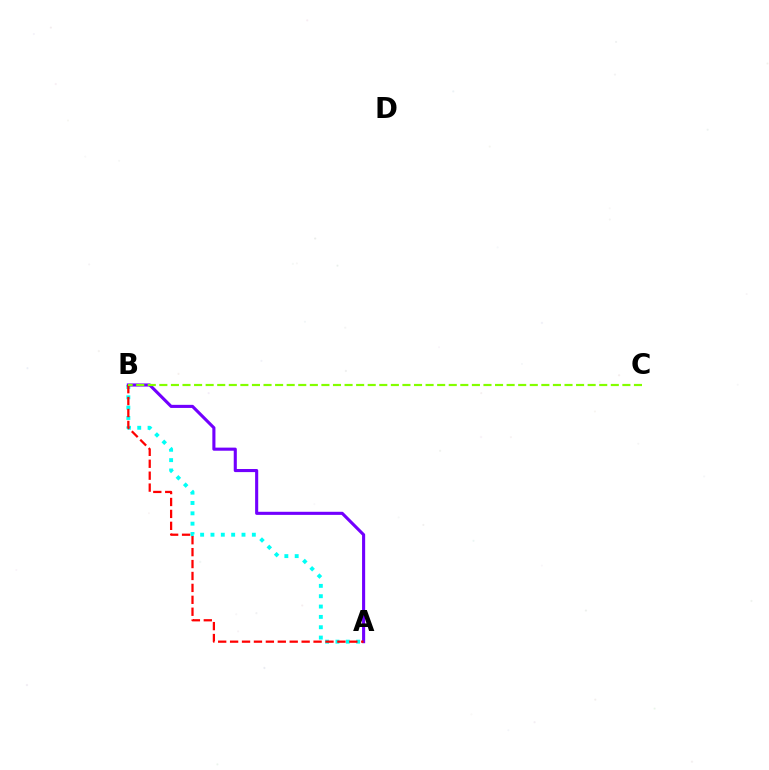{('A', 'B'): [{'color': '#00fff6', 'line_style': 'dotted', 'thickness': 2.81}, {'color': '#7200ff', 'line_style': 'solid', 'thickness': 2.23}, {'color': '#ff0000', 'line_style': 'dashed', 'thickness': 1.62}], ('B', 'C'): [{'color': '#84ff00', 'line_style': 'dashed', 'thickness': 1.57}]}